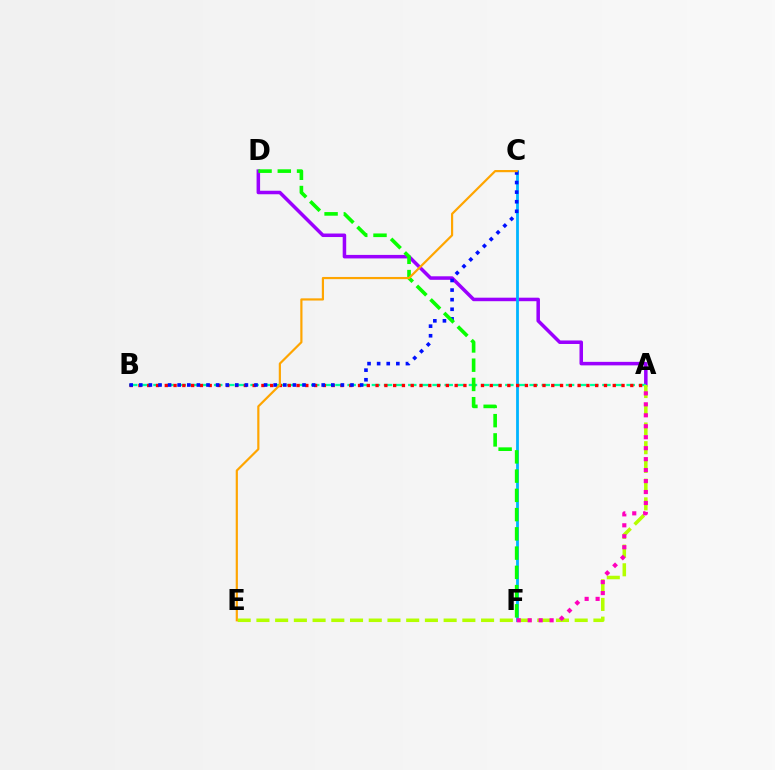{('A', 'D'): [{'color': '#9b00ff', 'line_style': 'solid', 'thickness': 2.53}], ('C', 'F'): [{'color': '#00b5ff', 'line_style': 'solid', 'thickness': 2.01}], ('A', 'B'): [{'color': '#00ff9d', 'line_style': 'dashed', 'thickness': 1.65}, {'color': '#ff0000', 'line_style': 'dotted', 'thickness': 2.39}], ('A', 'E'): [{'color': '#b3ff00', 'line_style': 'dashed', 'thickness': 2.54}], ('A', 'F'): [{'color': '#ff00bd', 'line_style': 'dotted', 'thickness': 2.98}], ('B', 'C'): [{'color': '#0010ff', 'line_style': 'dotted', 'thickness': 2.61}], ('D', 'F'): [{'color': '#08ff00', 'line_style': 'dashed', 'thickness': 2.61}], ('C', 'E'): [{'color': '#ffa500', 'line_style': 'solid', 'thickness': 1.58}]}